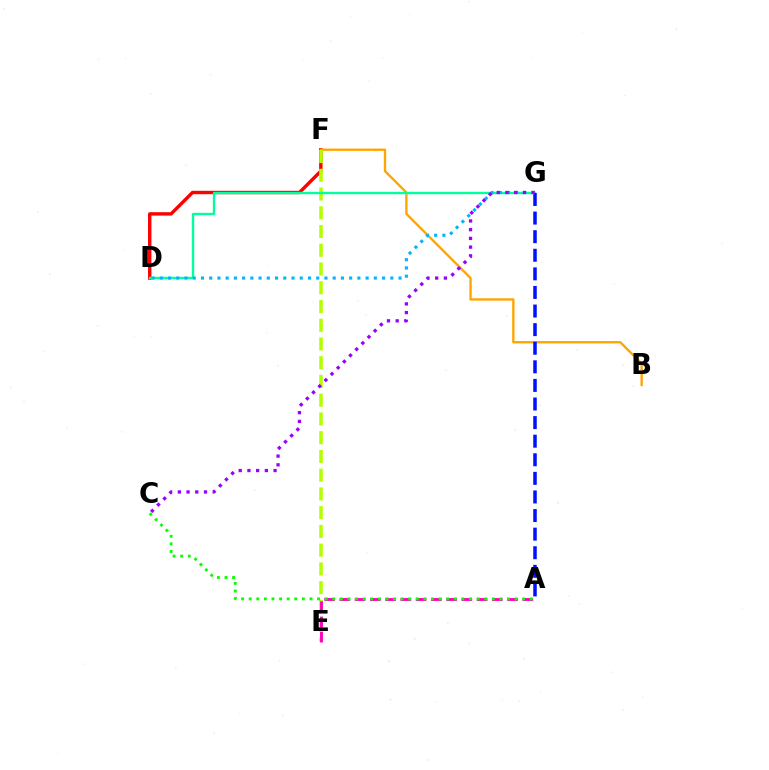{('D', 'F'): [{'color': '#ff0000', 'line_style': 'solid', 'thickness': 2.46}], ('B', 'F'): [{'color': '#ffa500', 'line_style': 'solid', 'thickness': 1.7}], ('E', 'F'): [{'color': '#b3ff00', 'line_style': 'dashed', 'thickness': 2.55}], ('D', 'G'): [{'color': '#00ff9d', 'line_style': 'solid', 'thickness': 1.71}, {'color': '#00b5ff', 'line_style': 'dotted', 'thickness': 2.24}], ('A', 'G'): [{'color': '#0010ff', 'line_style': 'dashed', 'thickness': 2.53}], ('C', 'G'): [{'color': '#9b00ff', 'line_style': 'dotted', 'thickness': 2.37}], ('A', 'E'): [{'color': '#ff00bd', 'line_style': 'dashed', 'thickness': 2.07}], ('A', 'C'): [{'color': '#08ff00', 'line_style': 'dotted', 'thickness': 2.06}]}